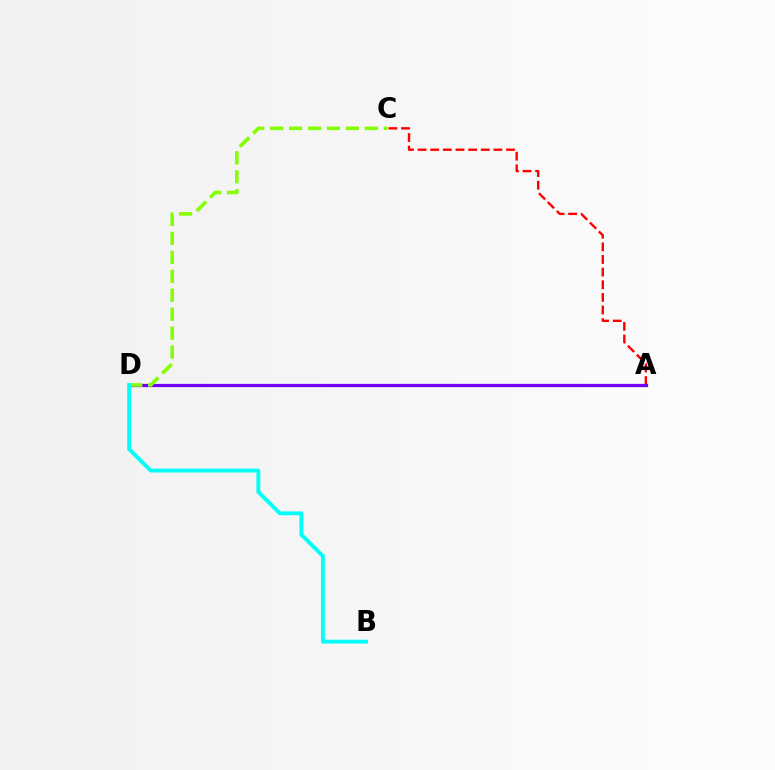{('A', 'C'): [{'color': '#ff0000', 'line_style': 'dashed', 'thickness': 1.72}], ('A', 'D'): [{'color': '#7200ff', 'line_style': 'solid', 'thickness': 2.32}], ('C', 'D'): [{'color': '#84ff00', 'line_style': 'dashed', 'thickness': 2.57}], ('B', 'D'): [{'color': '#00fff6', 'line_style': 'solid', 'thickness': 2.78}]}